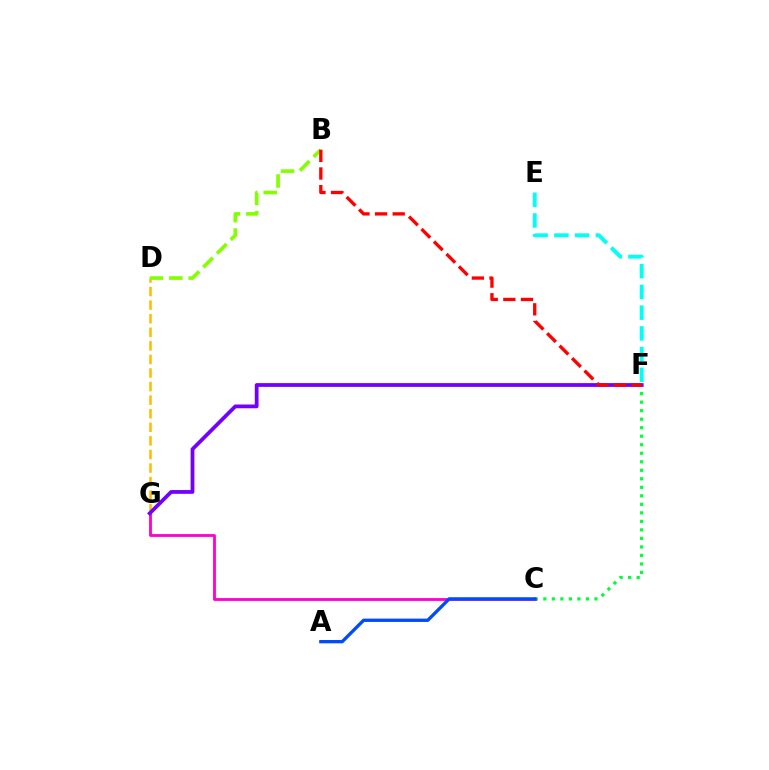{('D', 'G'): [{'color': '#ffbd00', 'line_style': 'dashed', 'thickness': 1.84}], ('C', 'F'): [{'color': '#00ff39', 'line_style': 'dotted', 'thickness': 2.31}], ('E', 'F'): [{'color': '#00fff6', 'line_style': 'dashed', 'thickness': 2.82}], ('C', 'G'): [{'color': '#ff00cf', 'line_style': 'solid', 'thickness': 2.03}], ('A', 'C'): [{'color': '#004bff', 'line_style': 'solid', 'thickness': 2.39}], ('B', 'D'): [{'color': '#84ff00', 'line_style': 'dashed', 'thickness': 2.63}], ('F', 'G'): [{'color': '#7200ff', 'line_style': 'solid', 'thickness': 2.71}], ('B', 'F'): [{'color': '#ff0000', 'line_style': 'dashed', 'thickness': 2.39}]}